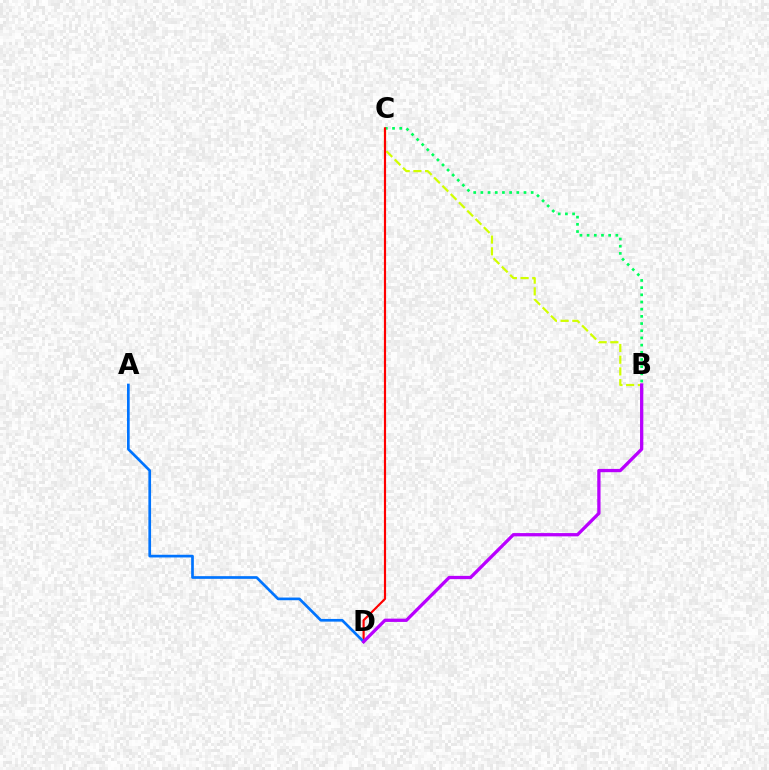{('B', 'C'): [{'color': '#00ff5c', 'line_style': 'dotted', 'thickness': 1.95}, {'color': '#d1ff00', 'line_style': 'dashed', 'thickness': 1.59}], ('C', 'D'): [{'color': '#ff0000', 'line_style': 'solid', 'thickness': 1.56}], ('A', 'D'): [{'color': '#0074ff', 'line_style': 'solid', 'thickness': 1.94}], ('B', 'D'): [{'color': '#b900ff', 'line_style': 'solid', 'thickness': 2.37}]}